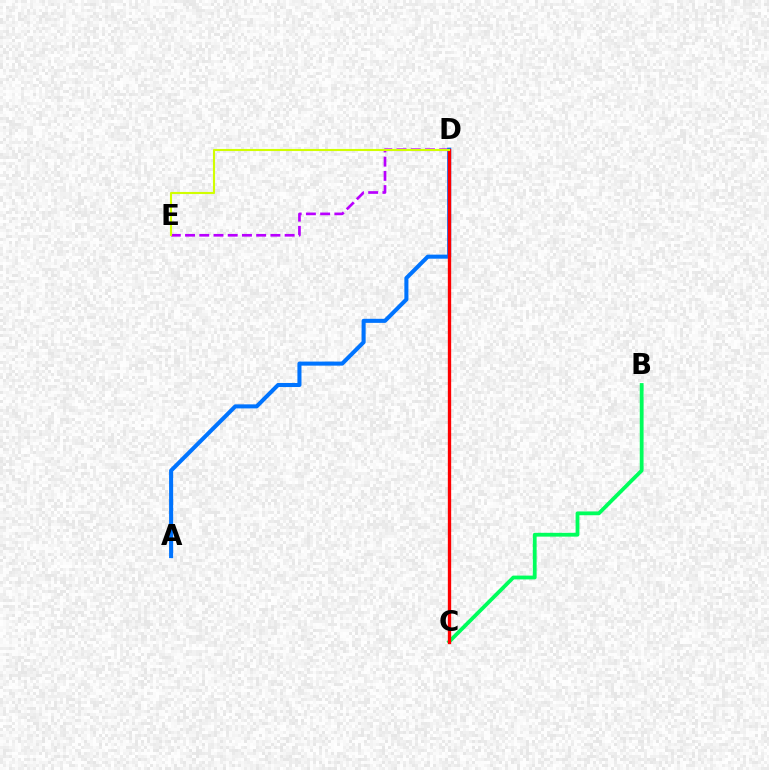{('D', 'E'): [{'color': '#b900ff', 'line_style': 'dashed', 'thickness': 1.93}, {'color': '#d1ff00', 'line_style': 'solid', 'thickness': 1.52}], ('B', 'C'): [{'color': '#00ff5c', 'line_style': 'solid', 'thickness': 2.74}], ('A', 'D'): [{'color': '#0074ff', 'line_style': 'solid', 'thickness': 2.92}], ('C', 'D'): [{'color': '#ff0000', 'line_style': 'solid', 'thickness': 2.4}]}